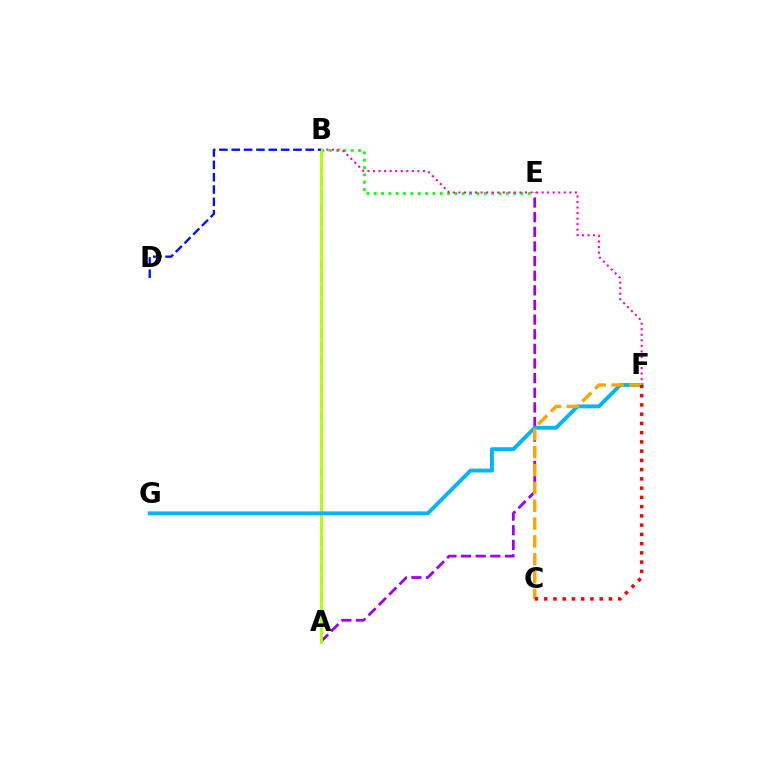{('A', 'B'): [{'color': '#00ff9d', 'line_style': 'dashed', 'thickness': 1.88}, {'color': '#b3ff00', 'line_style': 'solid', 'thickness': 2.06}], ('A', 'E'): [{'color': '#9b00ff', 'line_style': 'dashed', 'thickness': 1.99}], ('B', 'E'): [{'color': '#08ff00', 'line_style': 'dotted', 'thickness': 1.99}], ('B', 'F'): [{'color': '#ff00bd', 'line_style': 'dotted', 'thickness': 1.51}], ('B', 'D'): [{'color': '#0010ff', 'line_style': 'dashed', 'thickness': 1.68}], ('F', 'G'): [{'color': '#00b5ff', 'line_style': 'solid', 'thickness': 2.8}], ('C', 'F'): [{'color': '#ffa500', 'line_style': 'dashed', 'thickness': 2.43}, {'color': '#ff0000', 'line_style': 'dotted', 'thickness': 2.51}]}